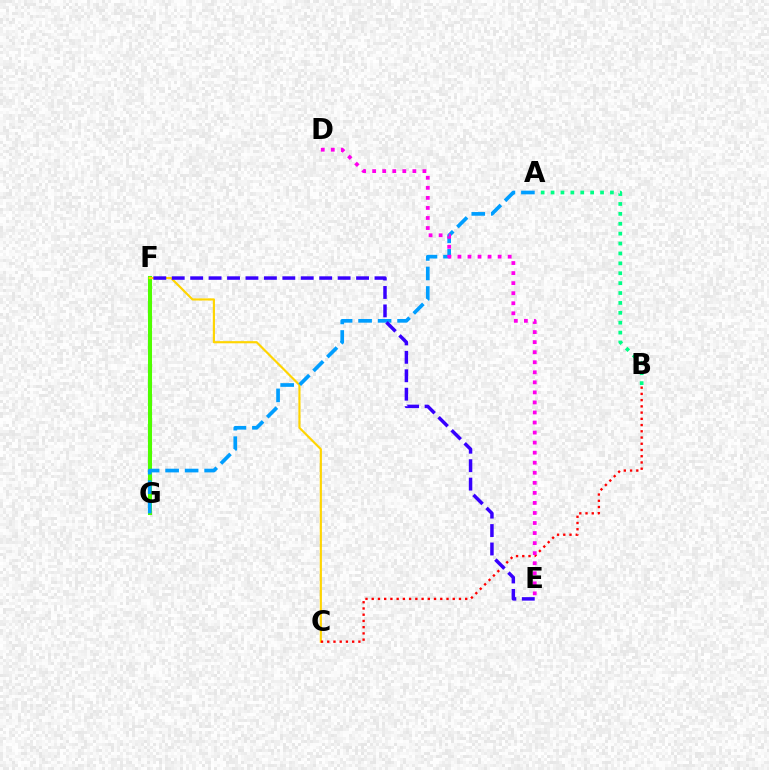{('A', 'B'): [{'color': '#00ff86', 'line_style': 'dotted', 'thickness': 2.69}], ('F', 'G'): [{'color': '#4fff00', 'line_style': 'solid', 'thickness': 2.92}], ('C', 'F'): [{'color': '#ffd500', 'line_style': 'solid', 'thickness': 1.56}], ('B', 'C'): [{'color': '#ff0000', 'line_style': 'dotted', 'thickness': 1.69}], ('A', 'G'): [{'color': '#009eff', 'line_style': 'dashed', 'thickness': 2.65}], ('D', 'E'): [{'color': '#ff00ed', 'line_style': 'dotted', 'thickness': 2.73}], ('E', 'F'): [{'color': '#3700ff', 'line_style': 'dashed', 'thickness': 2.5}]}